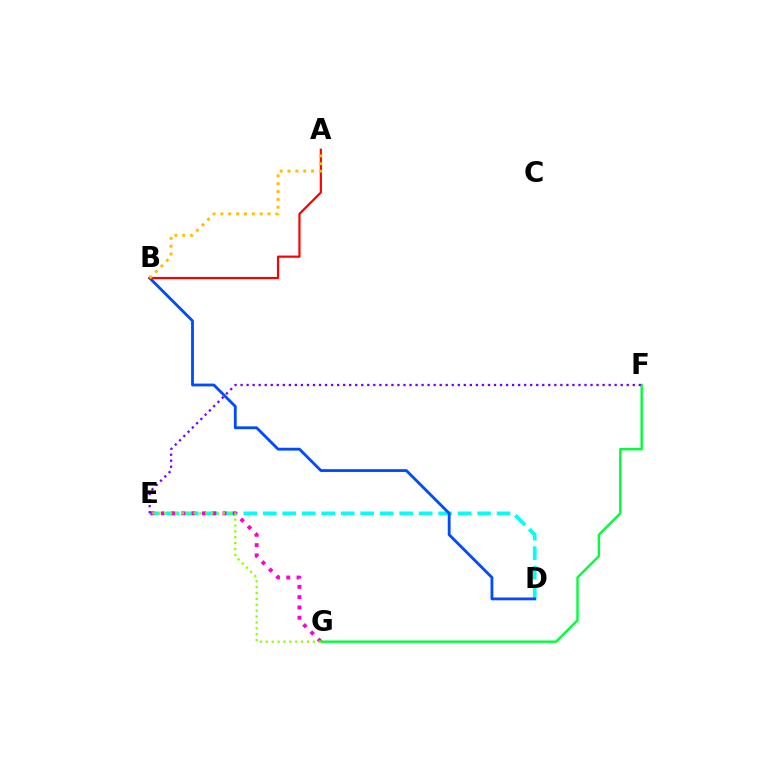{('D', 'E'): [{'color': '#00fff6', 'line_style': 'dashed', 'thickness': 2.65}], ('E', 'G'): [{'color': '#ff00cf', 'line_style': 'dotted', 'thickness': 2.8}, {'color': '#84ff00', 'line_style': 'dotted', 'thickness': 1.6}], ('F', 'G'): [{'color': '#00ff39', 'line_style': 'solid', 'thickness': 1.73}], ('B', 'D'): [{'color': '#004bff', 'line_style': 'solid', 'thickness': 2.03}], ('E', 'F'): [{'color': '#7200ff', 'line_style': 'dotted', 'thickness': 1.64}], ('A', 'B'): [{'color': '#ff0000', 'line_style': 'solid', 'thickness': 1.59}, {'color': '#ffbd00', 'line_style': 'dotted', 'thickness': 2.13}]}